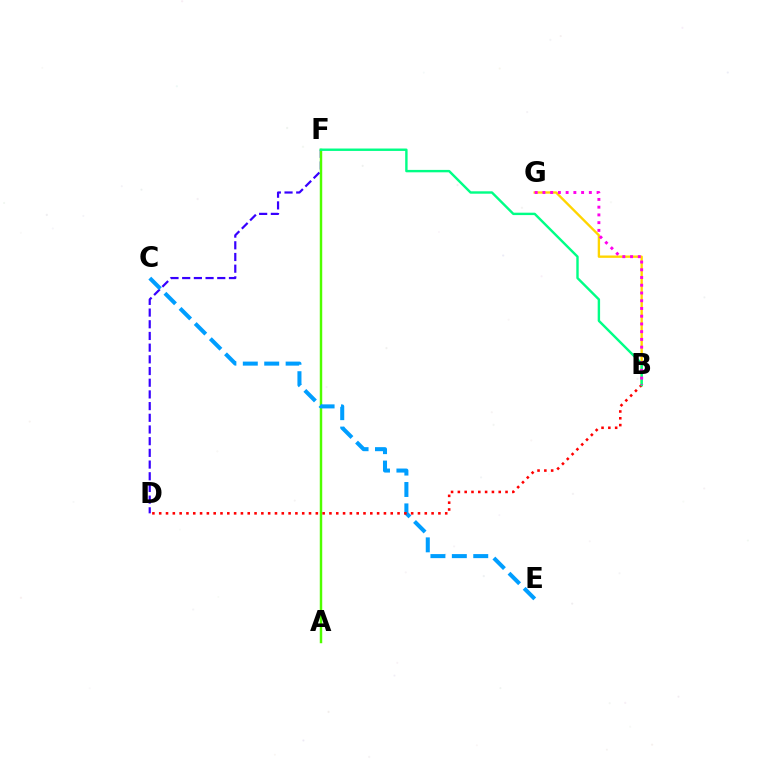{('B', 'G'): [{'color': '#ffd500', 'line_style': 'solid', 'thickness': 1.7}, {'color': '#ff00ed', 'line_style': 'dotted', 'thickness': 2.1}], ('D', 'F'): [{'color': '#3700ff', 'line_style': 'dashed', 'thickness': 1.59}], ('A', 'F'): [{'color': '#4fff00', 'line_style': 'solid', 'thickness': 1.76}], ('C', 'E'): [{'color': '#009eff', 'line_style': 'dashed', 'thickness': 2.91}], ('B', 'D'): [{'color': '#ff0000', 'line_style': 'dotted', 'thickness': 1.85}], ('B', 'F'): [{'color': '#00ff86', 'line_style': 'solid', 'thickness': 1.73}]}